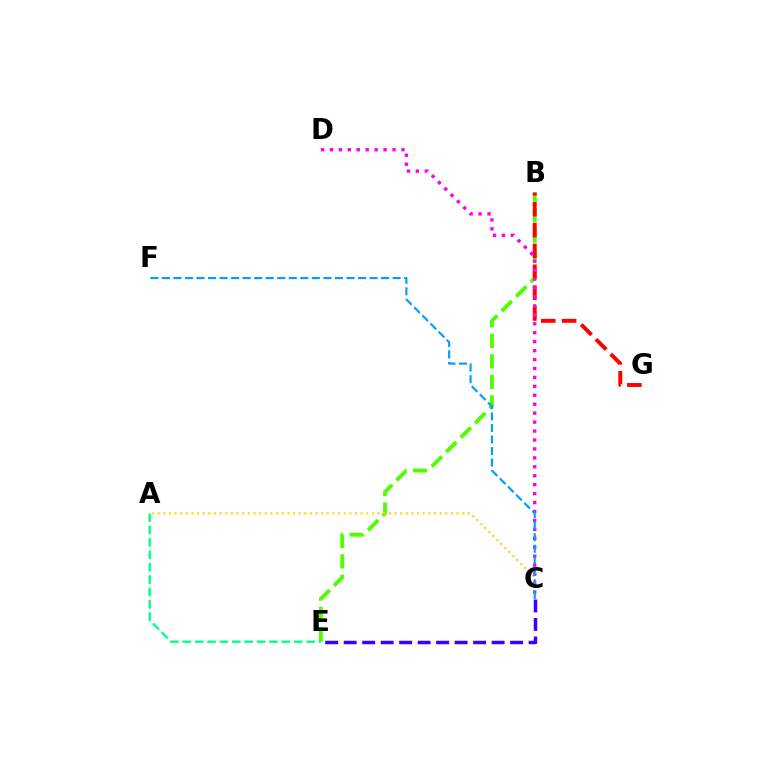{('B', 'E'): [{'color': '#4fff00', 'line_style': 'dashed', 'thickness': 2.79}], ('C', 'E'): [{'color': '#3700ff', 'line_style': 'dashed', 'thickness': 2.51}], ('B', 'G'): [{'color': '#ff0000', 'line_style': 'dashed', 'thickness': 2.84}], ('A', 'C'): [{'color': '#ffd500', 'line_style': 'dotted', 'thickness': 1.53}], ('A', 'E'): [{'color': '#00ff86', 'line_style': 'dashed', 'thickness': 1.68}], ('C', 'D'): [{'color': '#ff00ed', 'line_style': 'dotted', 'thickness': 2.43}], ('C', 'F'): [{'color': '#009eff', 'line_style': 'dashed', 'thickness': 1.57}]}